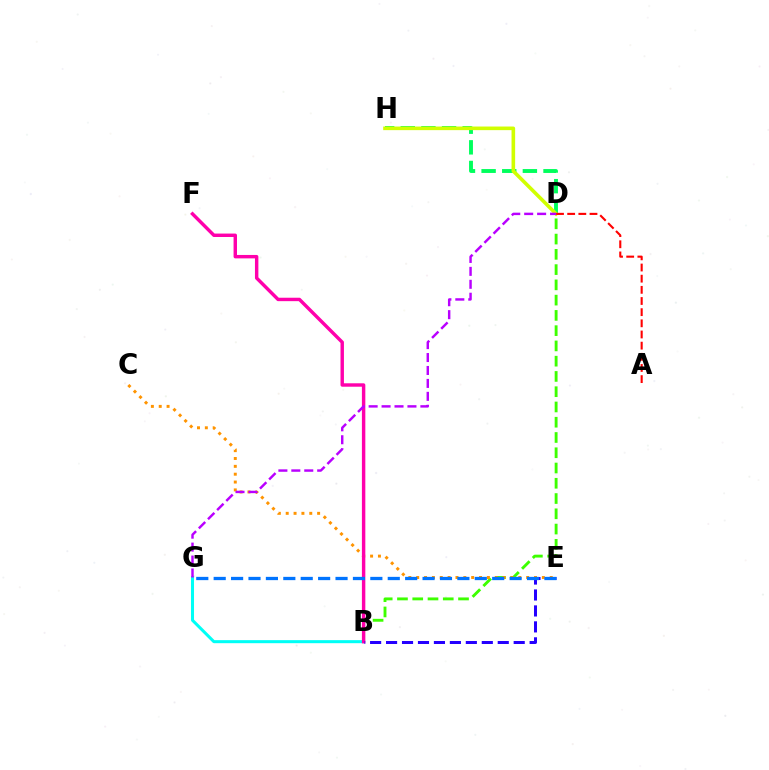{('D', 'H'): [{'color': '#00ff5c', 'line_style': 'dashed', 'thickness': 2.8}, {'color': '#d1ff00', 'line_style': 'solid', 'thickness': 2.6}], ('B', 'D'): [{'color': '#3dff00', 'line_style': 'dashed', 'thickness': 2.07}], ('C', 'E'): [{'color': '#ff9400', 'line_style': 'dotted', 'thickness': 2.13}], ('B', 'G'): [{'color': '#00fff6', 'line_style': 'solid', 'thickness': 2.18}], ('B', 'F'): [{'color': '#ff00ac', 'line_style': 'solid', 'thickness': 2.47}], ('B', 'E'): [{'color': '#2500ff', 'line_style': 'dashed', 'thickness': 2.17}], ('A', 'D'): [{'color': '#ff0000', 'line_style': 'dashed', 'thickness': 1.52}], ('D', 'G'): [{'color': '#b900ff', 'line_style': 'dashed', 'thickness': 1.76}], ('E', 'G'): [{'color': '#0074ff', 'line_style': 'dashed', 'thickness': 2.36}]}